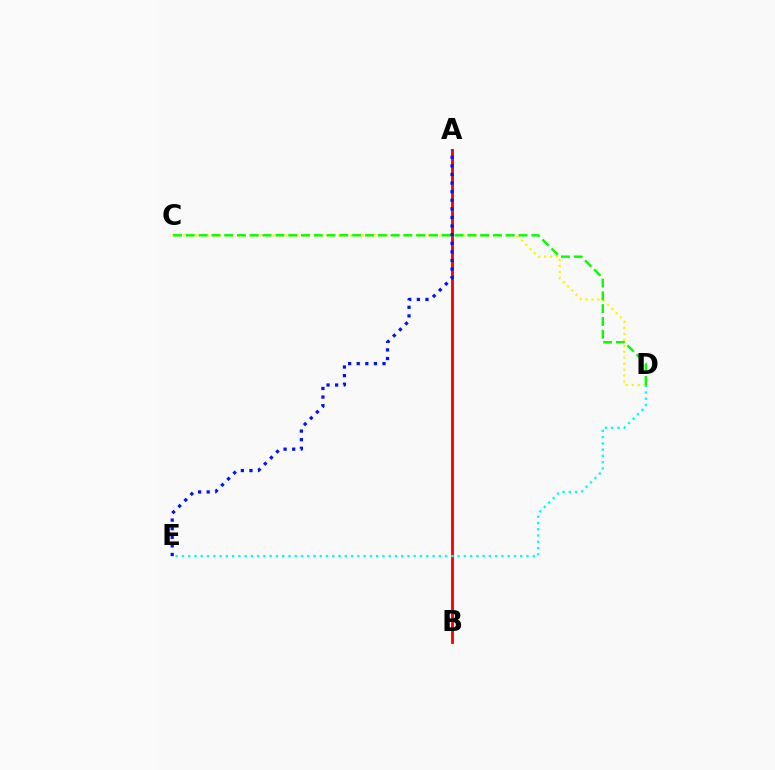{('C', 'D'): [{'color': '#fcf500', 'line_style': 'dotted', 'thickness': 1.62}, {'color': '#08ff00', 'line_style': 'dashed', 'thickness': 1.74}], ('A', 'B'): [{'color': '#ee00ff', 'line_style': 'solid', 'thickness': 1.83}, {'color': '#ff0000', 'line_style': 'solid', 'thickness': 1.85}], ('A', 'E'): [{'color': '#0010ff', 'line_style': 'dotted', 'thickness': 2.34}], ('D', 'E'): [{'color': '#00fff6', 'line_style': 'dotted', 'thickness': 1.7}]}